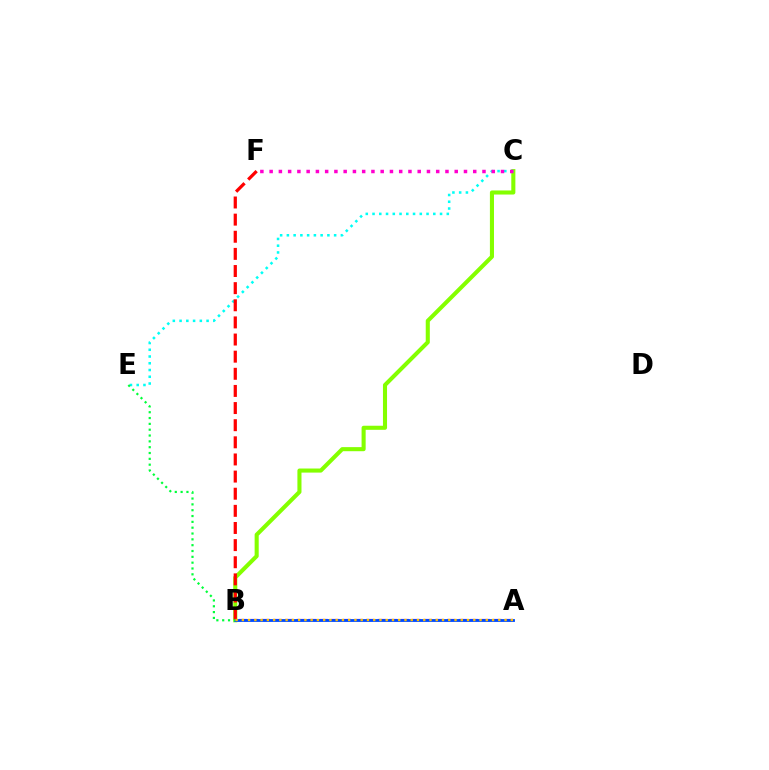{('A', 'B'): [{'color': '#7200ff', 'line_style': 'dashed', 'thickness': 1.57}, {'color': '#004bff', 'line_style': 'solid', 'thickness': 2.04}, {'color': '#ffbd00', 'line_style': 'dotted', 'thickness': 1.7}], ('B', 'C'): [{'color': '#84ff00', 'line_style': 'solid', 'thickness': 2.94}], ('C', 'E'): [{'color': '#00fff6', 'line_style': 'dotted', 'thickness': 1.83}], ('C', 'F'): [{'color': '#ff00cf', 'line_style': 'dotted', 'thickness': 2.51}], ('B', 'F'): [{'color': '#ff0000', 'line_style': 'dashed', 'thickness': 2.33}], ('B', 'E'): [{'color': '#00ff39', 'line_style': 'dotted', 'thickness': 1.58}]}